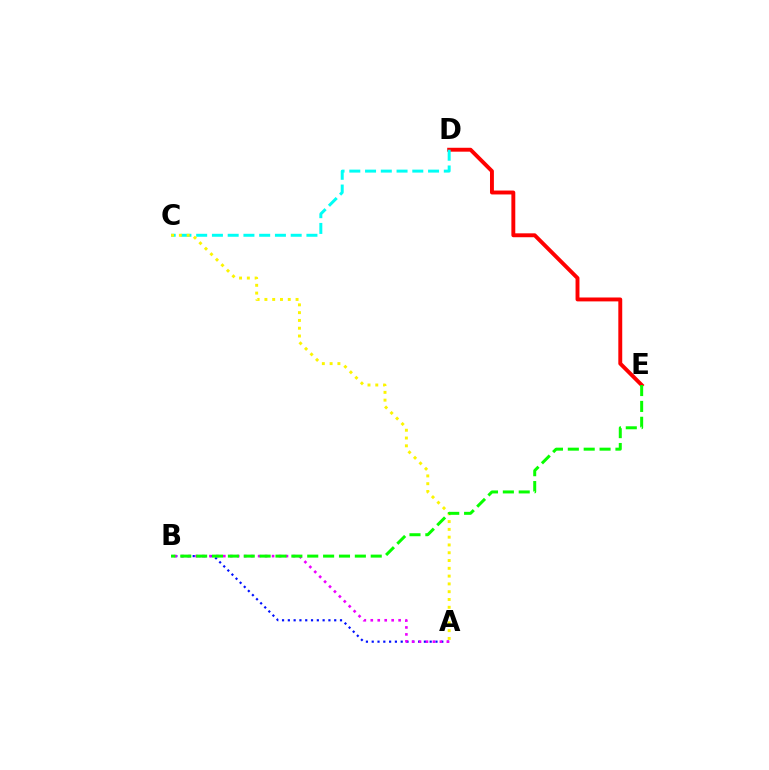{('A', 'B'): [{'color': '#0010ff', 'line_style': 'dotted', 'thickness': 1.57}, {'color': '#ee00ff', 'line_style': 'dotted', 'thickness': 1.89}], ('D', 'E'): [{'color': '#ff0000', 'line_style': 'solid', 'thickness': 2.81}], ('C', 'D'): [{'color': '#00fff6', 'line_style': 'dashed', 'thickness': 2.14}], ('A', 'C'): [{'color': '#fcf500', 'line_style': 'dotted', 'thickness': 2.12}], ('B', 'E'): [{'color': '#08ff00', 'line_style': 'dashed', 'thickness': 2.16}]}